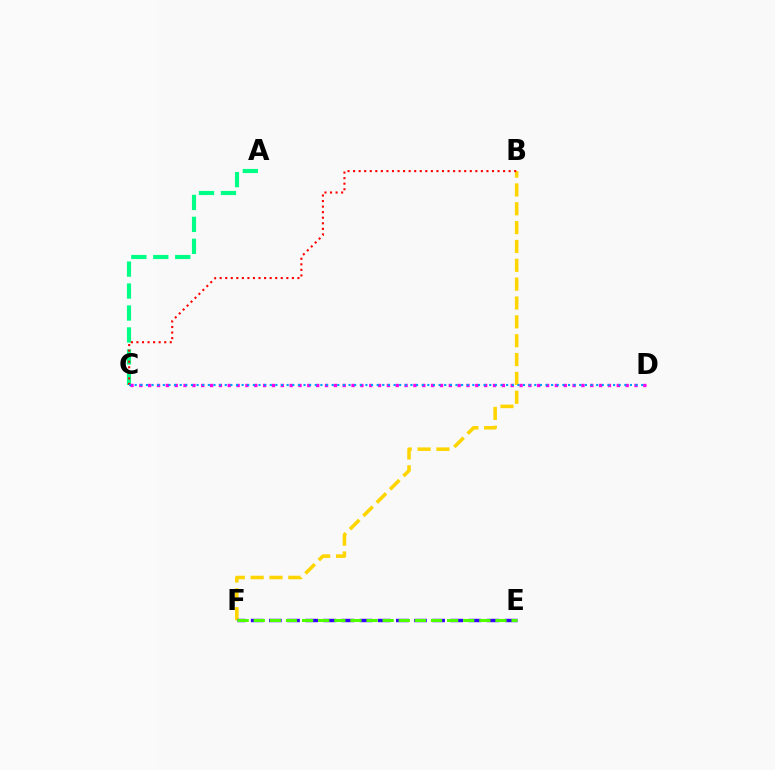{('A', 'C'): [{'color': '#00ff86', 'line_style': 'dashed', 'thickness': 2.98}], ('B', 'F'): [{'color': '#ffd500', 'line_style': 'dashed', 'thickness': 2.56}], ('E', 'F'): [{'color': '#3700ff', 'line_style': 'dashed', 'thickness': 2.46}, {'color': '#4fff00', 'line_style': 'dashed', 'thickness': 2.19}], ('C', 'D'): [{'color': '#ff00ed', 'line_style': 'dotted', 'thickness': 2.4}, {'color': '#009eff', 'line_style': 'dotted', 'thickness': 1.53}], ('B', 'C'): [{'color': '#ff0000', 'line_style': 'dotted', 'thickness': 1.51}]}